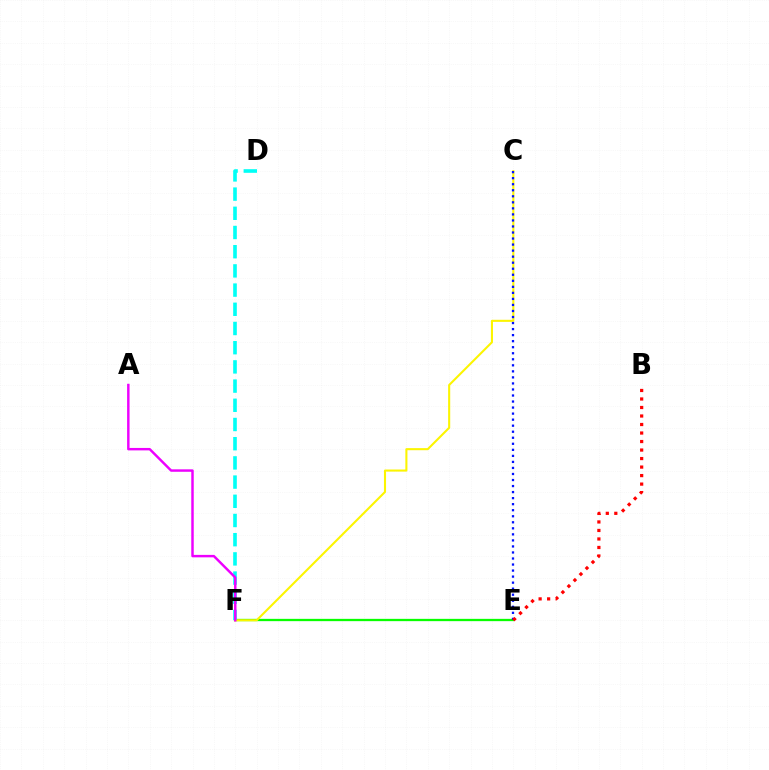{('E', 'F'): [{'color': '#08ff00', 'line_style': 'solid', 'thickness': 1.66}], ('C', 'F'): [{'color': '#fcf500', 'line_style': 'solid', 'thickness': 1.5}], ('C', 'E'): [{'color': '#0010ff', 'line_style': 'dotted', 'thickness': 1.64}], ('B', 'E'): [{'color': '#ff0000', 'line_style': 'dotted', 'thickness': 2.31}], ('D', 'F'): [{'color': '#00fff6', 'line_style': 'dashed', 'thickness': 2.61}], ('A', 'F'): [{'color': '#ee00ff', 'line_style': 'solid', 'thickness': 1.77}]}